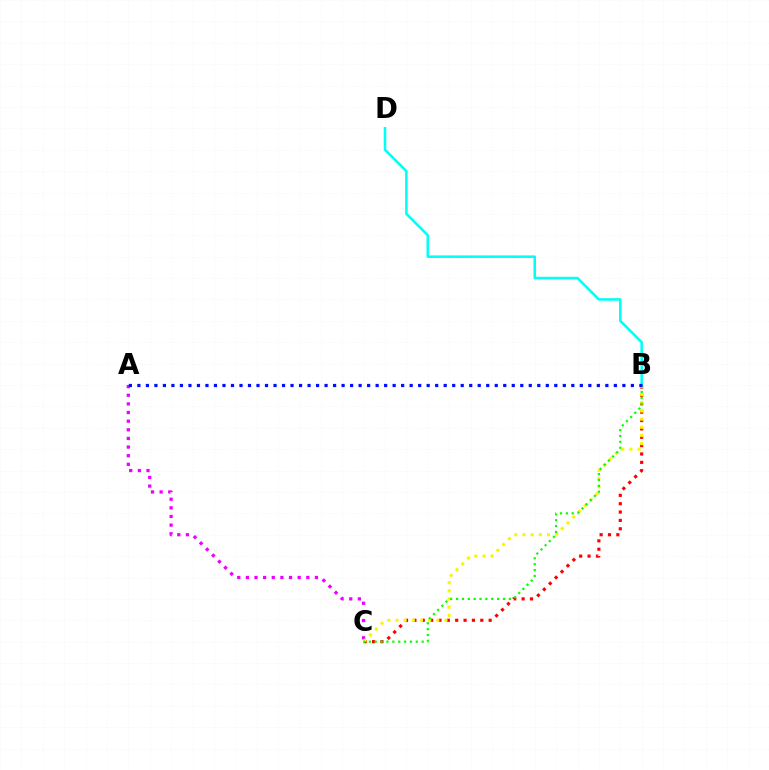{('B', 'D'): [{'color': '#00fff6', 'line_style': 'solid', 'thickness': 1.84}], ('B', 'C'): [{'color': '#ff0000', 'line_style': 'dotted', 'thickness': 2.27}, {'color': '#fcf500', 'line_style': 'dotted', 'thickness': 2.21}, {'color': '#08ff00', 'line_style': 'dotted', 'thickness': 1.6}], ('A', 'C'): [{'color': '#ee00ff', 'line_style': 'dotted', 'thickness': 2.35}], ('A', 'B'): [{'color': '#0010ff', 'line_style': 'dotted', 'thickness': 2.31}]}